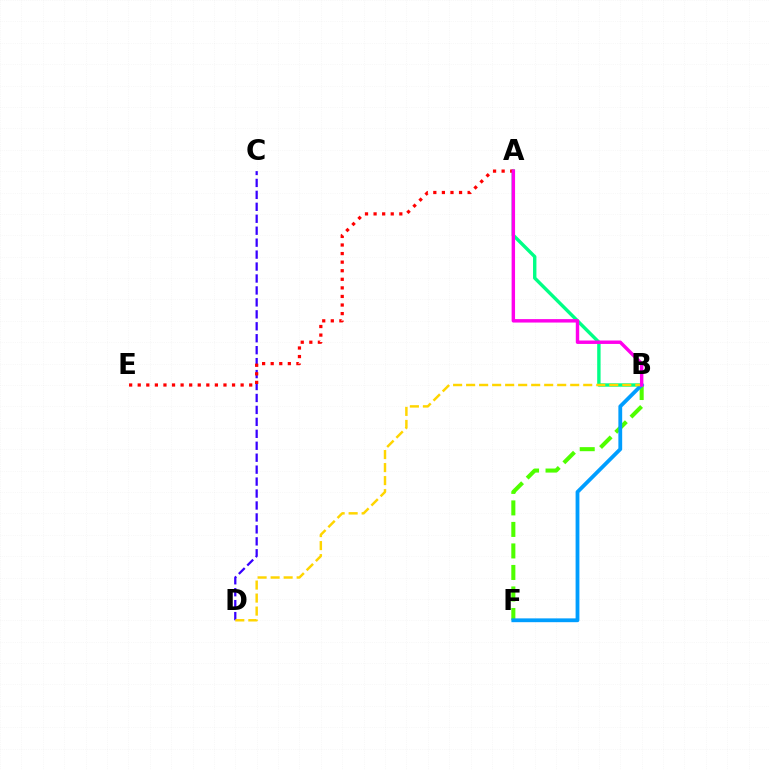{('B', 'F'): [{'color': '#4fff00', 'line_style': 'dashed', 'thickness': 2.92}, {'color': '#009eff', 'line_style': 'solid', 'thickness': 2.74}], ('A', 'B'): [{'color': '#00ff86', 'line_style': 'solid', 'thickness': 2.44}, {'color': '#ff00ed', 'line_style': 'solid', 'thickness': 2.47}], ('C', 'D'): [{'color': '#3700ff', 'line_style': 'dashed', 'thickness': 1.62}], ('B', 'D'): [{'color': '#ffd500', 'line_style': 'dashed', 'thickness': 1.77}], ('A', 'E'): [{'color': '#ff0000', 'line_style': 'dotted', 'thickness': 2.33}]}